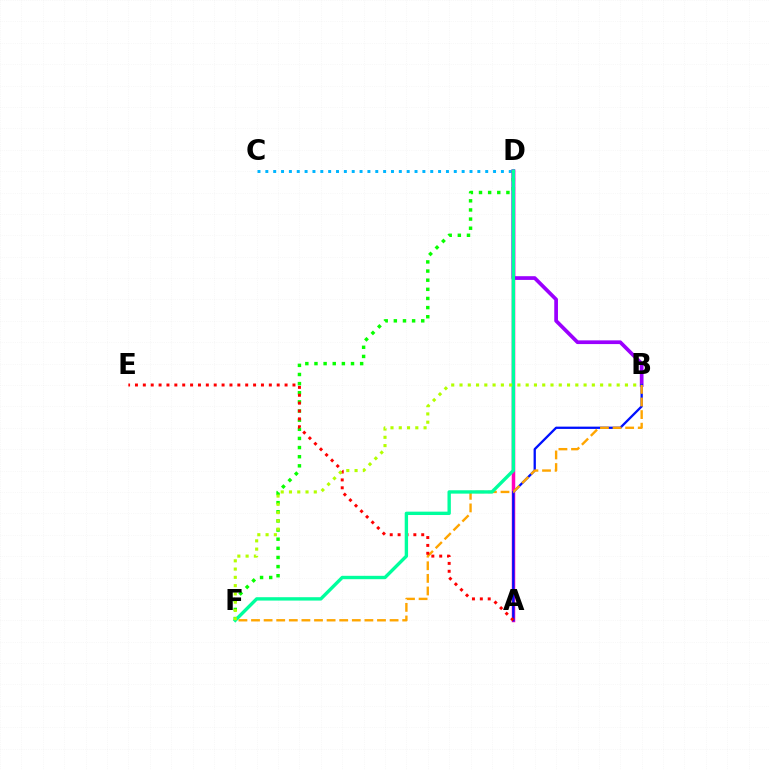{('C', 'D'): [{'color': '#00b5ff', 'line_style': 'dotted', 'thickness': 2.13}], ('A', 'D'): [{'color': '#ff00bd', 'line_style': 'solid', 'thickness': 2.52}], ('B', 'D'): [{'color': '#9b00ff', 'line_style': 'solid', 'thickness': 2.67}], ('D', 'F'): [{'color': '#08ff00', 'line_style': 'dotted', 'thickness': 2.48}, {'color': '#00ff9d', 'line_style': 'solid', 'thickness': 2.43}], ('A', 'B'): [{'color': '#0010ff', 'line_style': 'solid', 'thickness': 1.65}], ('B', 'F'): [{'color': '#ffa500', 'line_style': 'dashed', 'thickness': 1.71}, {'color': '#b3ff00', 'line_style': 'dotted', 'thickness': 2.25}], ('A', 'E'): [{'color': '#ff0000', 'line_style': 'dotted', 'thickness': 2.14}]}